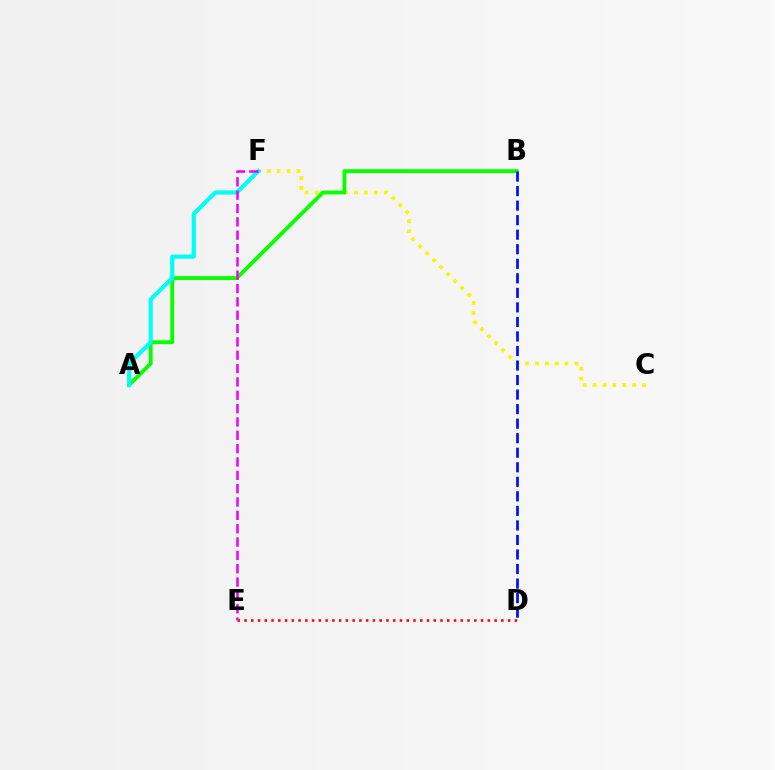{('C', 'F'): [{'color': '#fcf500', 'line_style': 'dotted', 'thickness': 2.68}], ('D', 'E'): [{'color': '#ff0000', 'line_style': 'dotted', 'thickness': 1.84}], ('A', 'B'): [{'color': '#08ff00', 'line_style': 'solid', 'thickness': 2.76}], ('A', 'F'): [{'color': '#00fff6', 'line_style': 'solid', 'thickness': 2.99}], ('B', 'D'): [{'color': '#0010ff', 'line_style': 'dashed', 'thickness': 1.97}], ('E', 'F'): [{'color': '#ee00ff', 'line_style': 'dashed', 'thickness': 1.81}]}